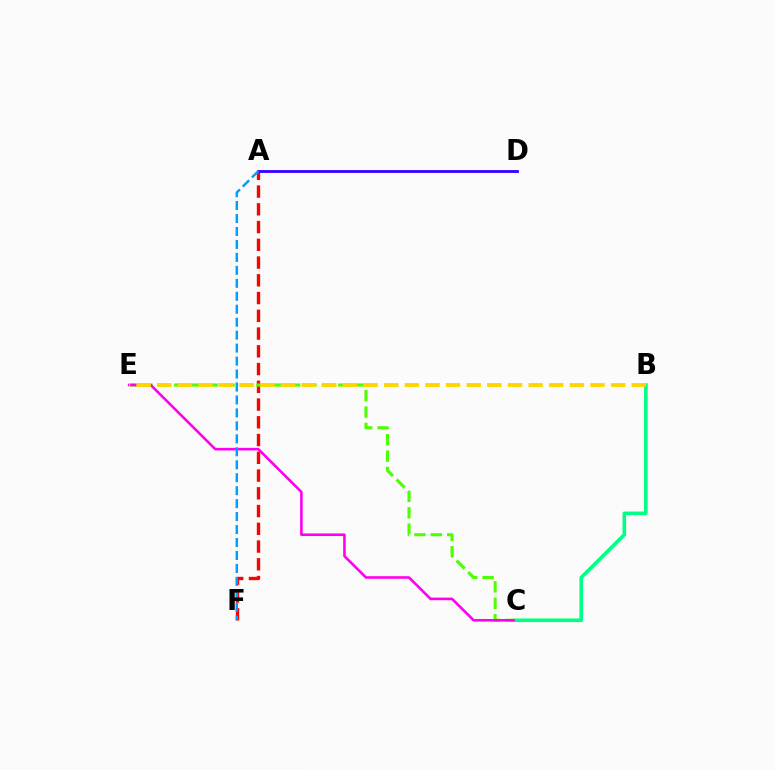{('A', 'F'): [{'color': '#ff0000', 'line_style': 'dashed', 'thickness': 2.41}, {'color': '#009eff', 'line_style': 'dashed', 'thickness': 1.76}], ('C', 'E'): [{'color': '#4fff00', 'line_style': 'dashed', 'thickness': 2.23}, {'color': '#ff00ed', 'line_style': 'solid', 'thickness': 1.87}], ('B', 'C'): [{'color': '#00ff86', 'line_style': 'solid', 'thickness': 2.6}], ('B', 'E'): [{'color': '#ffd500', 'line_style': 'dashed', 'thickness': 2.8}], ('A', 'D'): [{'color': '#3700ff', 'line_style': 'solid', 'thickness': 2.03}]}